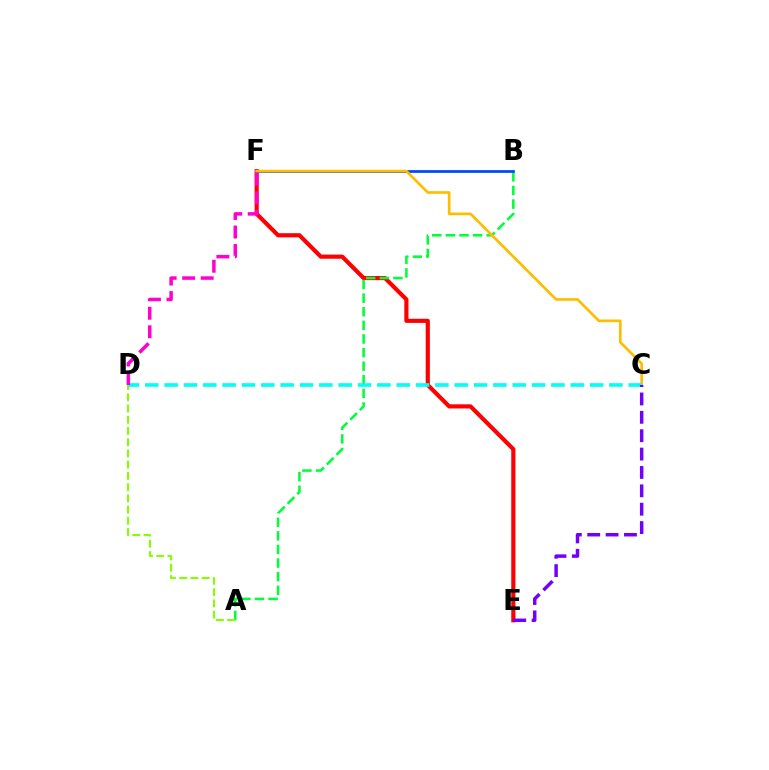{('E', 'F'): [{'color': '#ff0000', 'line_style': 'solid', 'thickness': 2.99}], ('A', 'B'): [{'color': '#00ff39', 'line_style': 'dashed', 'thickness': 1.85}], ('B', 'F'): [{'color': '#004bff', 'line_style': 'solid', 'thickness': 1.99}], ('A', 'D'): [{'color': '#84ff00', 'line_style': 'dashed', 'thickness': 1.53}], ('C', 'F'): [{'color': '#ffbd00', 'line_style': 'solid', 'thickness': 1.93}], ('C', 'D'): [{'color': '#00fff6', 'line_style': 'dashed', 'thickness': 2.63}], ('D', 'F'): [{'color': '#ff00cf', 'line_style': 'dashed', 'thickness': 2.52}], ('C', 'E'): [{'color': '#7200ff', 'line_style': 'dashed', 'thickness': 2.5}]}